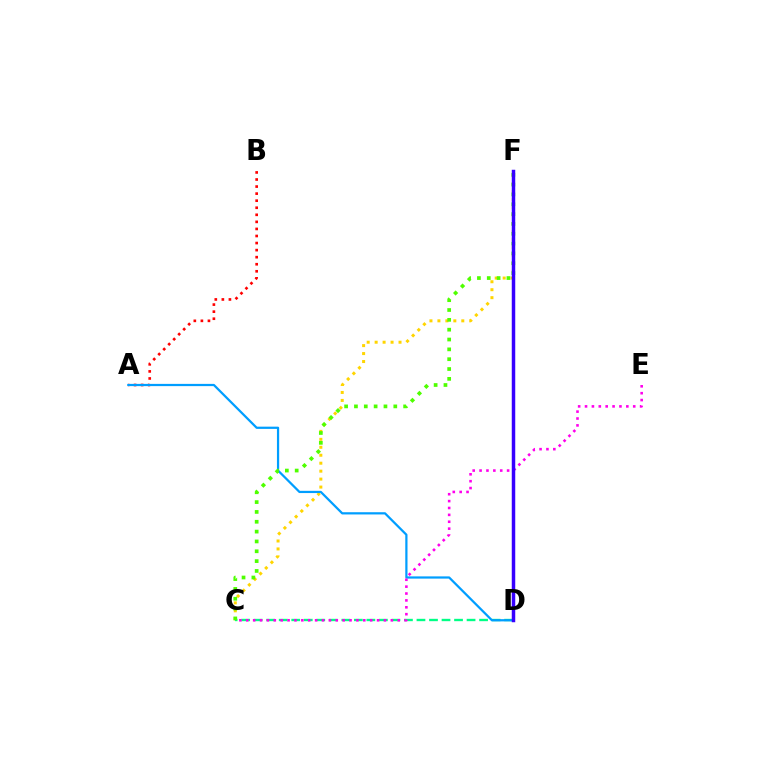{('C', 'F'): [{'color': '#ffd500', 'line_style': 'dotted', 'thickness': 2.16}, {'color': '#4fff00', 'line_style': 'dotted', 'thickness': 2.67}], ('C', 'D'): [{'color': '#00ff86', 'line_style': 'dashed', 'thickness': 1.7}], ('A', 'B'): [{'color': '#ff0000', 'line_style': 'dotted', 'thickness': 1.92}], ('A', 'D'): [{'color': '#009eff', 'line_style': 'solid', 'thickness': 1.61}], ('C', 'E'): [{'color': '#ff00ed', 'line_style': 'dotted', 'thickness': 1.87}], ('D', 'F'): [{'color': '#3700ff', 'line_style': 'solid', 'thickness': 2.51}]}